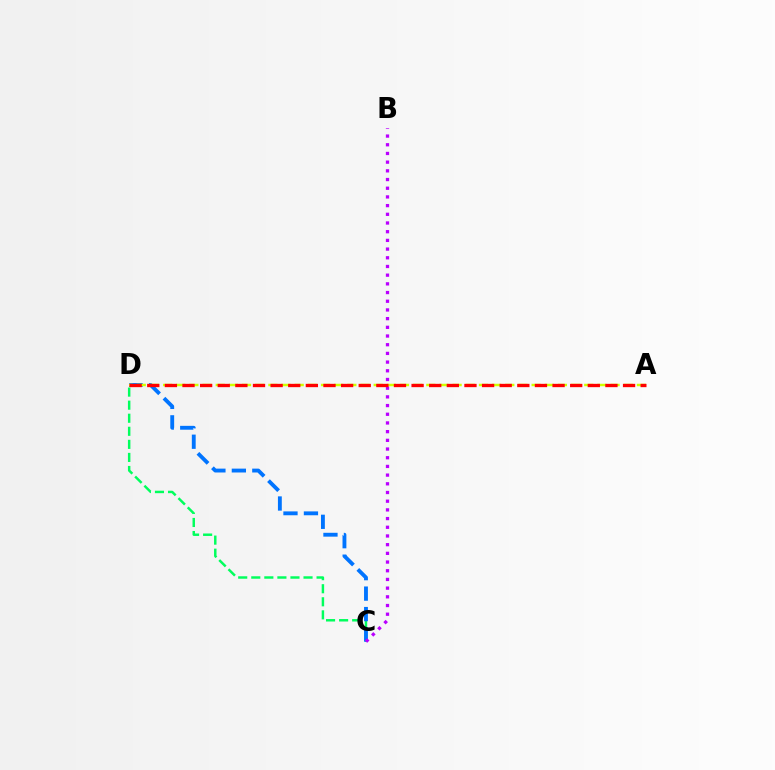{('C', 'D'): [{'color': '#00ff5c', 'line_style': 'dashed', 'thickness': 1.77}, {'color': '#0074ff', 'line_style': 'dashed', 'thickness': 2.78}], ('A', 'D'): [{'color': '#d1ff00', 'line_style': 'dashed', 'thickness': 1.79}, {'color': '#ff0000', 'line_style': 'dashed', 'thickness': 2.39}], ('B', 'C'): [{'color': '#b900ff', 'line_style': 'dotted', 'thickness': 2.36}]}